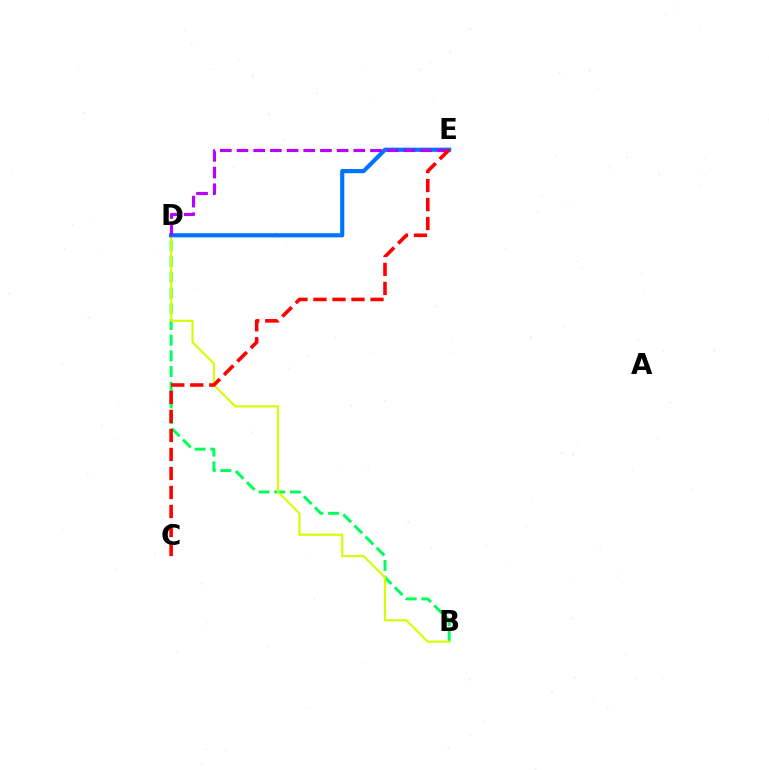{('B', 'D'): [{'color': '#00ff5c', 'line_style': 'dashed', 'thickness': 2.13}, {'color': '#d1ff00', 'line_style': 'solid', 'thickness': 1.53}], ('D', 'E'): [{'color': '#0074ff', 'line_style': 'solid', 'thickness': 2.99}, {'color': '#b900ff', 'line_style': 'dashed', 'thickness': 2.27}], ('C', 'E'): [{'color': '#ff0000', 'line_style': 'dashed', 'thickness': 2.58}]}